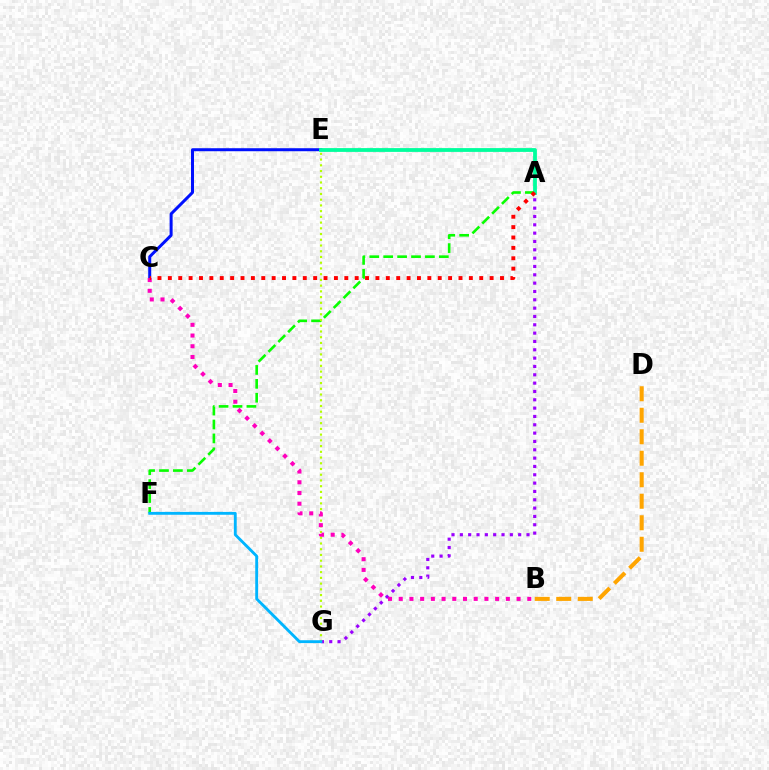{('A', 'F'): [{'color': '#08ff00', 'line_style': 'dashed', 'thickness': 1.89}], ('A', 'G'): [{'color': '#9b00ff', 'line_style': 'dotted', 'thickness': 2.26}], ('C', 'E'): [{'color': '#0010ff', 'line_style': 'solid', 'thickness': 2.16}], ('E', 'G'): [{'color': '#b3ff00', 'line_style': 'dotted', 'thickness': 1.56}], ('F', 'G'): [{'color': '#00b5ff', 'line_style': 'solid', 'thickness': 2.06}], ('A', 'E'): [{'color': '#00ff9d', 'line_style': 'solid', 'thickness': 2.73}], ('B', 'C'): [{'color': '#ff00bd', 'line_style': 'dotted', 'thickness': 2.91}], ('A', 'C'): [{'color': '#ff0000', 'line_style': 'dotted', 'thickness': 2.82}], ('B', 'D'): [{'color': '#ffa500', 'line_style': 'dashed', 'thickness': 2.92}]}